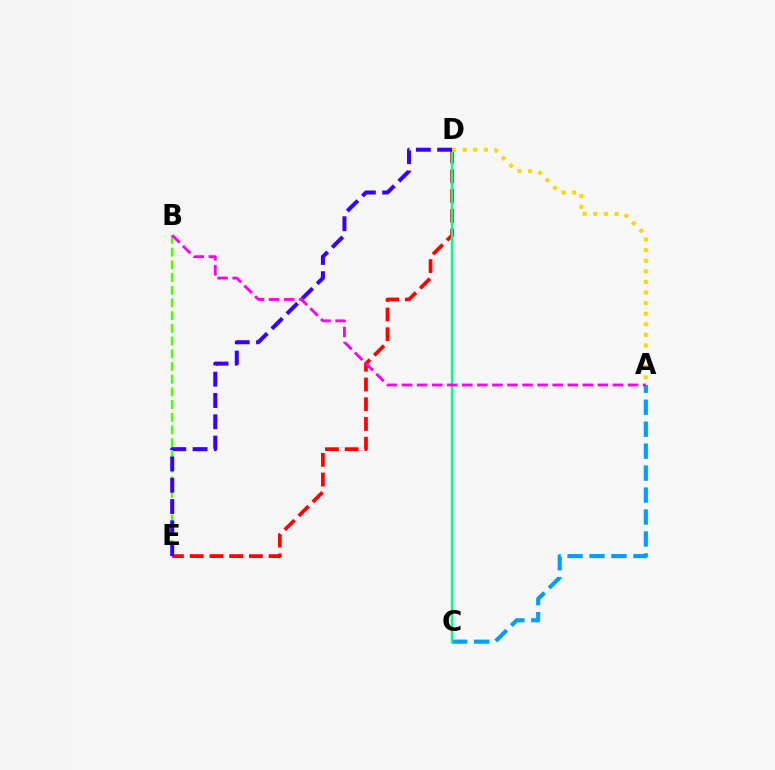{('A', 'C'): [{'color': '#009eff', 'line_style': 'dashed', 'thickness': 2.98}], ('D', 'E'): [{'color': '#ff0000', 'line_style': 'dashed', 'thickness': 2.68}, {'color': '#3700ff', 'line_style': 'dashed', 'thickness': 2.89}], ('B', 'E'): [{'color': '#4fff00', 'line_style': 'dashed', 'thickness': 1.73}], ('C', 'D'): [{'color': '#00ff86', 'line_style': 'solid', 'thickness': 1.75}], ('A', 'D'): [{'color': '#ffd500', 'line_style': 'dotted', 'thickness': 2.88}], ('A', 'B'): [{'color': '#ff00ed', 'line_style': 'dashed', 'thickness': 2.05}]}